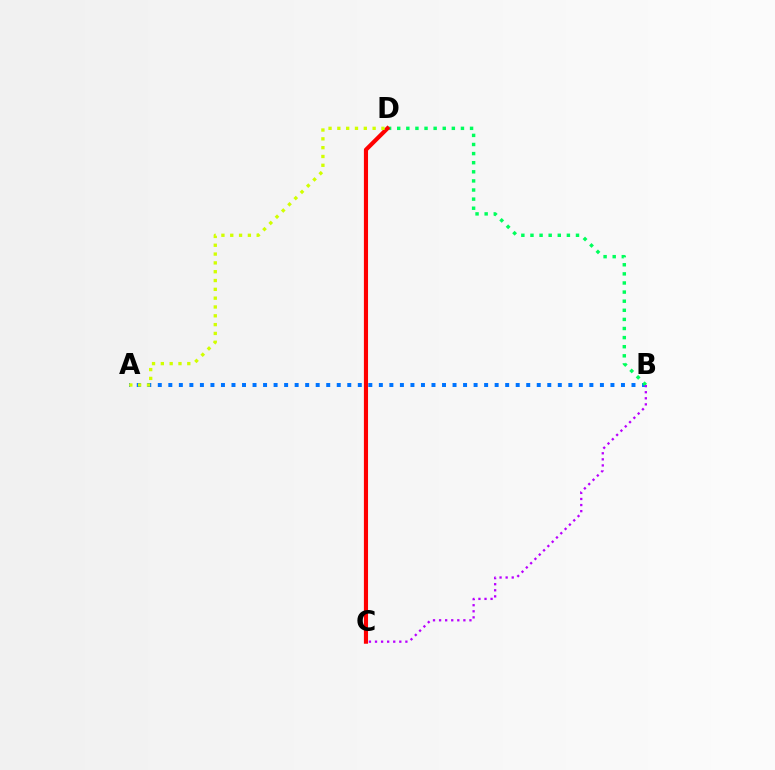{('A', 'B'): [{'color': '#0074ff', 'line_style': 'dotted', 'thickness': 2.86}], ('B', 'D'): [{'color': '#00ff5c', 'line_style': 'dotted', 'thickness': 2.47}], ('C', 'D'): [{'color': '#ff0000', 'line_style': 'solid', 'thickness': 2.98}], ('B', 'C'): [{'color': '#b900ff', 'line_style': 'dotted', 'thickness': 1.65}], ('A', 'D'): [{'color': '#d1ff00', 'line_style': 'dotted', 'thickness': 2.4}]}